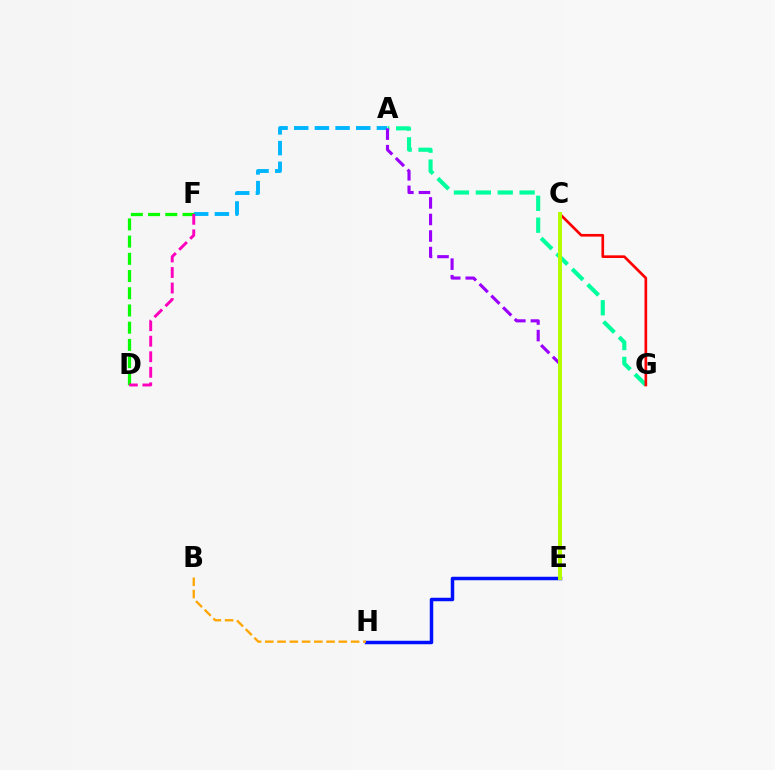{('E', 'H'): [{'color': '#0010ff', 'line_style': 'solid', 'thickness': 2.5}], ('A', 'G'): [{'color': '#00ff9d', 'line_style': 'dashed', 'thickness': 2.97}], ('A', 'F'): [{'color': '#00b5ff', 'line_style': 'dashed', 'thickness': 2.81}], ('C', 'G'): [{'color': '#ff0000', 'line_style': 'solid', 'thickness': 1.92}], ('B', 'H'): [{'color': '#ffa500', 'line_style': 'dashed', 'thickness': 1.66}], ('A', 'E'): [{'color': '#9b00ff', 'line_style': 'dashed', 'thickness': 2.25}], ('D', 'F'): [{'color': '#08ff00', 'line_style': 'dashed', 'thickness': 2.34}, {'color': '#ff00bd', 'line_style': 'dashed', 'thickness': 2.11}], ('C', 'E'): [{'color': '#b3ff00', 'line_style': 'solid', 'thickness': 2.85}]}